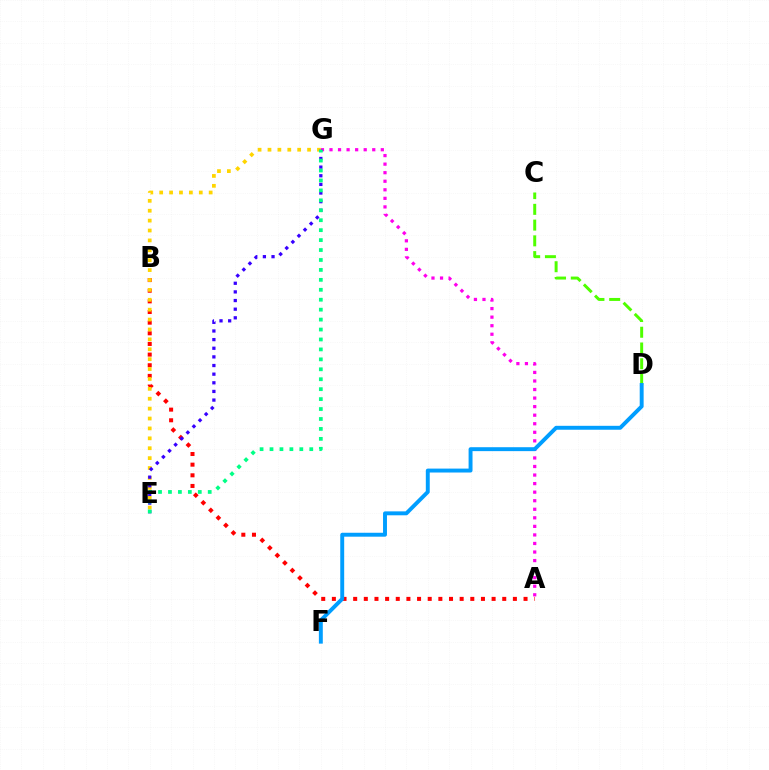{('A', 'G'): [{'color': '#ff00ed', 'line_style': 'dotted', 'thickness': 2.32}], ('A', 'B'): [{'color': '#ff0000', 'line_style': 'dotted', 'thickness': 2.89}], ('C', 'D'): [{'color': '#4fff00', 'line_style': 'dashed', 'thickness': 2.14}], ('E', 'G'): [{'color': '#ffd500', 'line_style': 'dotted', 'thickness': 2.69}, {'color': '#3700ff', 'line_style': 'dotted', 'thickness': 2.35}, {'color': '#00ff86', 'line_style': 'dotted', 'thickness': 2.7}], ('D', 'F'): [{'color': '#009eff', 'line_style': 'solid', 'thickness': 2.82}]}